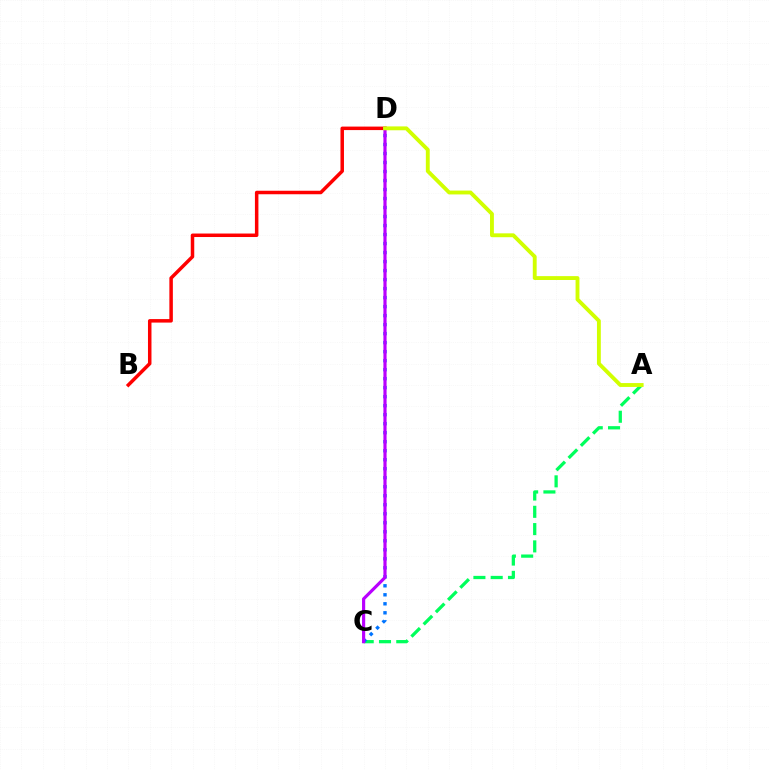{('A', 'C'): [{'color': '#00ff5c', 'line_style': 'dashed', 'thickness': 2.35}], ('C', 'D'): [{'color': '#0074ff', 'line_style': 'dotted', 'thickness': 2.45}, {'color': '#b900ff', 'line_style': 'solid', 'thickness': 2.28}], ('B', 'D'): [{'color': '#ff0000', 'line_style': 'solid', 'thickness': 2.52}], ('A', 'D'): [{'color': '#d1ff00', 'line_style': 'solid', 'thickness': 2.78}]}